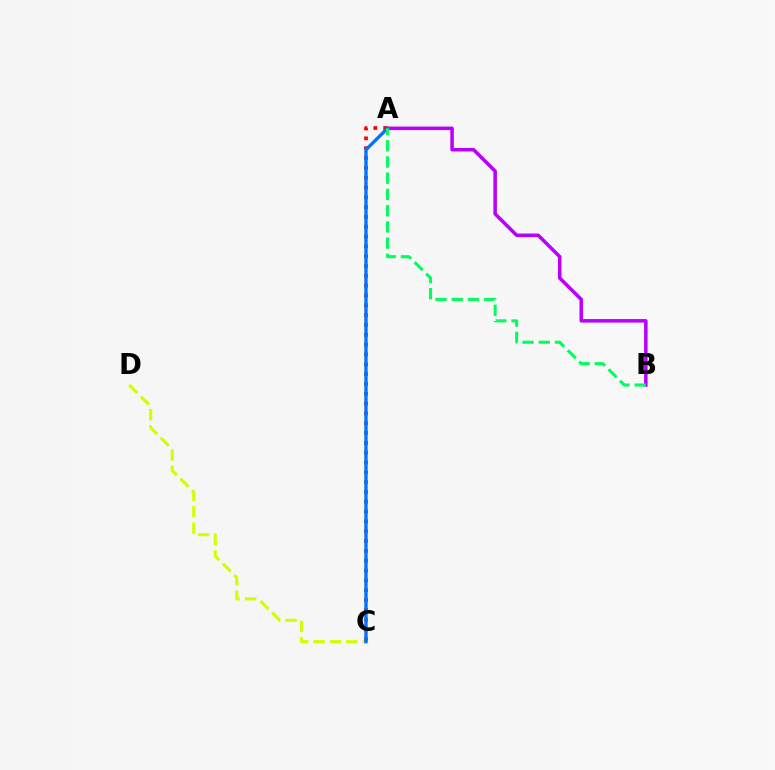{('C', 'D'): [{'color': '#d1ff00', 'line_style': 'dashed', 'thickness': 2.23}], ('A', 'C'): [{'color': '#ff0000', 'line_style': 'dotted', 'thickness': 2.67}, {'color': '#0074ff', 'line_style': 'solid', 'thickness': 2.42}], ('A', 'B'): [{'color': '#b900ff', 'line_style': 'solid', 'thickness': 2.54}, {'color': '#00ff5c', 'line_style': 'dashed', 'thickness': 2.2}]}